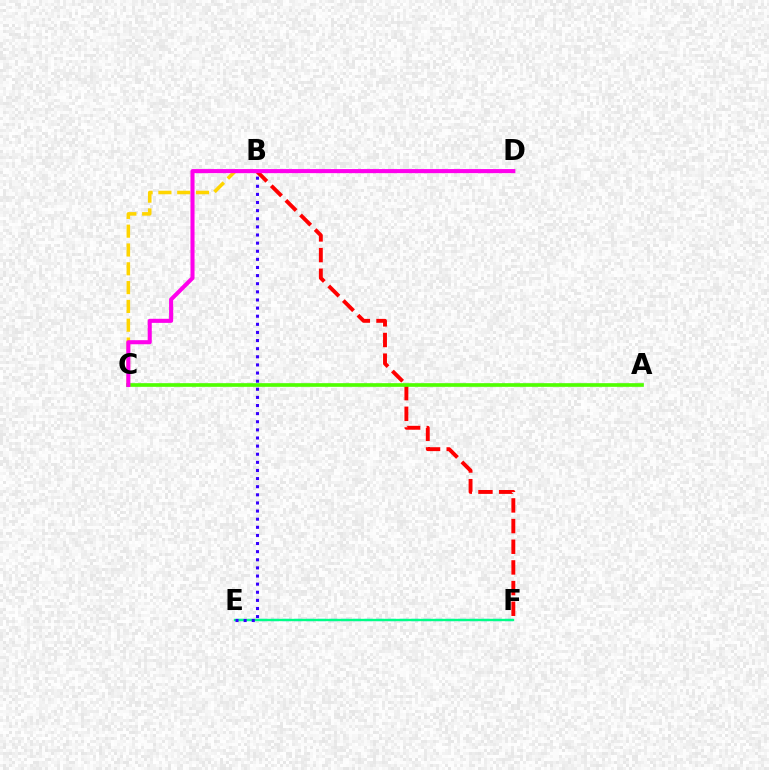{('E', 'F'): [{'color': '#009eff', 'line_style': 'dashed', 'thickness': 1.59}, {'color': '#00ff86', 'line_style': 'solid', 'thickness': 1.69}], ('B', 'F'): [{'color': '#ff0000', 'line_style': 'dashed', 'thickness': 2.81}], ('B', 'C'): [{'color': '#ffd500', 'line_style': 'dashed', 'thickness': 2.56}], ('A', 'C'): [{'color': '#4fff00', 'line_style': 'solid', 'thickness': 2.63}], ('B', 'E'): [{'color': '#3700ff', 'line_style': 'dotted', 'thickness': 2.21}], ('C', 'D'): [{'color': '#ff00ed', 'line_style': 'solid', 'thickness': 2.93}]}